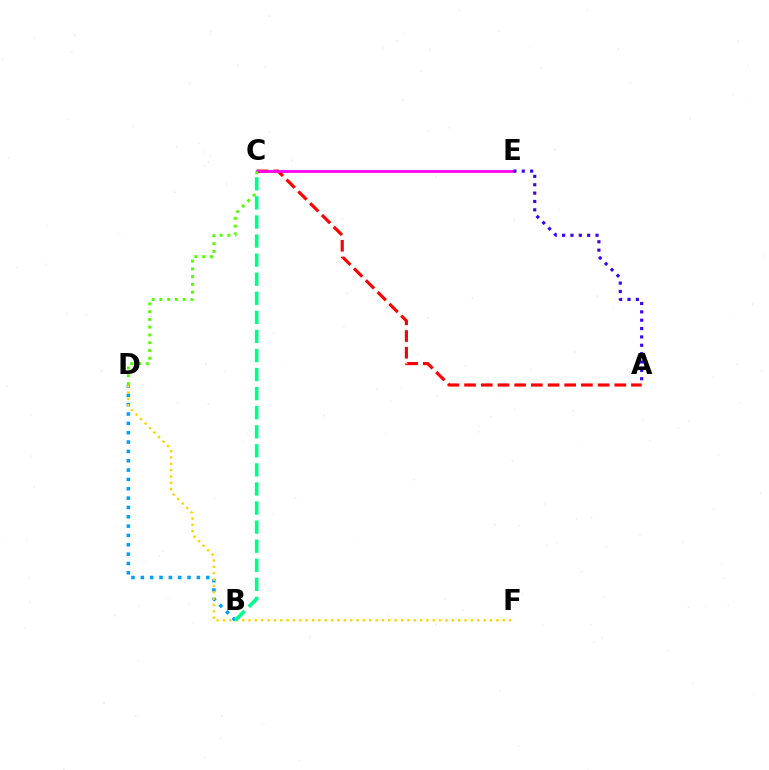{('B', 'D'): [{'color': '#009eff', 'line_style': 'dotted', 'thickness': 2.54}], ('A', 'C'): [{'color': '#ff0000', 'line_style': 'dashed', 'thickness': 2.27}], ('C', 'E'): [{'color': '#ff00ed', 'line_style': 'solid', 'thickness': 2.02}], ('C', 'D'): [{'color': '#4fff00', 'line_style': 'dotted', 'thickness': 2.11}], ('D', 'F'): [{'color': '#ffd500', 'line_style': 'dotted', 'thickness': 1.73}], ('A', 'E'): [{'color': '#3700ff', 'line_style': 'dotted', 'thickness': 2.27}], ('B', 'C'): [{'color': '#00ff86', 'line_style': 'dashed', 'thickness': 2.59}]}